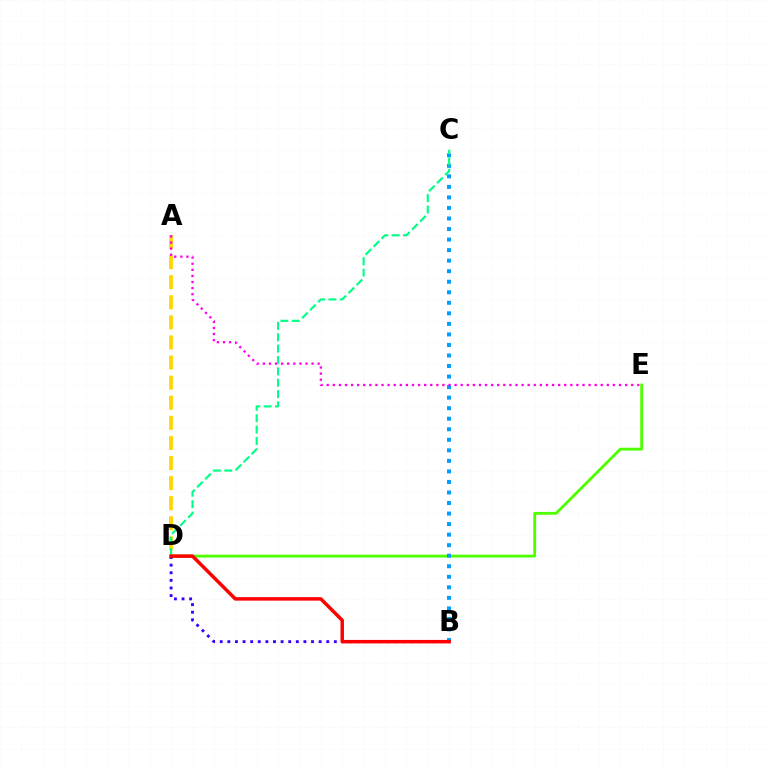{('A', 'D'): [{'color': '#ffd500', 'line_style': 'dashed', 'thickness': 2.73}], ('D', 'E'): [{'color': '#4fff00', 'line_style': 'solid', 'thickness': 2.05}], ('B', 'C'): [{'color': '#009eff', 'line_style': 'dotted', 'thickness': 2.86}], ('B', 'D'): [{'color': '#3700ff', 'line_style': 'dotted', 'thickness': 2.07}, {'color': '#ff0000', 'line_style': 'solid', 'thickness': 2.51}], ('A', 'E'): [{'color': '#ff00ed', 'line_style': 'dotted', 'thickness': 1.65}], ('C', 'D'): [{'color': '#00ff86', 'line_style': 'dashed', 'thickness': 1.54}]}